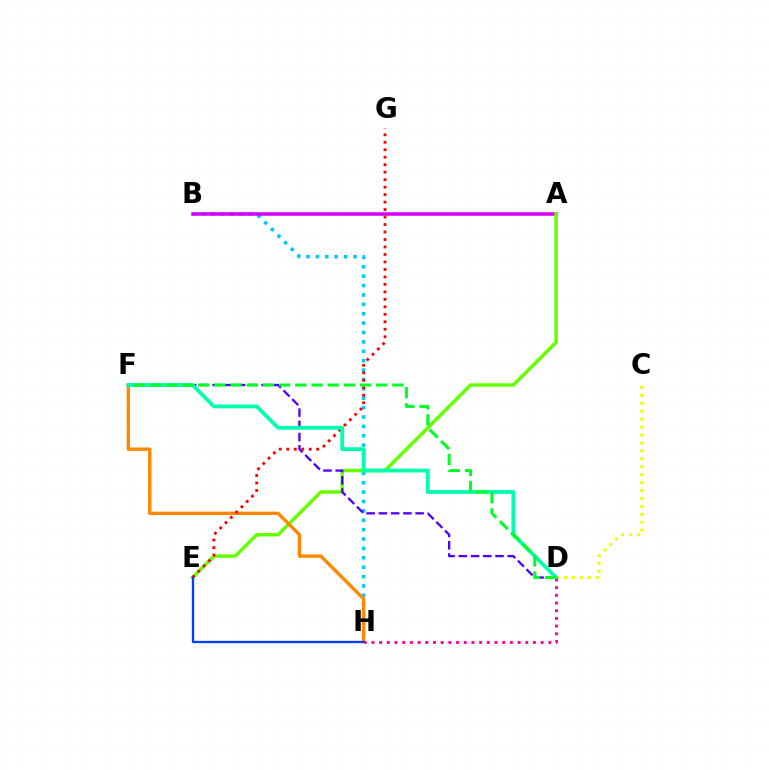{('B', 'H'): [{'color': '#00c7ff', 'line_style': 'dotted', 'thickness': 2.55}], ('A', 'B'): [{'color': '#d600ff', 'line_style': 'solid', 'thickness': 2.54}], ('A', 'E'): [{'color': '#66ff00', 'line_style': 'solid', 'thickness': 2.48}], ('C', 'D'): [{'color': '#eeff00', 'line_style': 'dotted', 'thickness': 2.15}], ('F', 'H'): [{'color': '#ff8800', 'line_style': 'solid', 'thickness': 2.43}], ('D', 'F'): [{'color': '#4f00ff', 'line_style': 'dashed', 'thickness': 1.66}, {'color': '#00ffaf', 'line_style': 'solid', 'thickness': 2.74}, {'color': '#00ff27', 'line_style': 'dashed', 'thickness': 2.2}], ('E', 'G'): [{'color': '#ff0000', 'line_style': 'dotted', 'thickness': 2.03}], ('E', 'H'): [{'color': '#003fff', 'line_style': 'solid', 'thickness': 1.67}], ('D', 'H'): [{'color': '#ff00a0', 'line_style': 'dotted', 'thickness': 2.09}]}